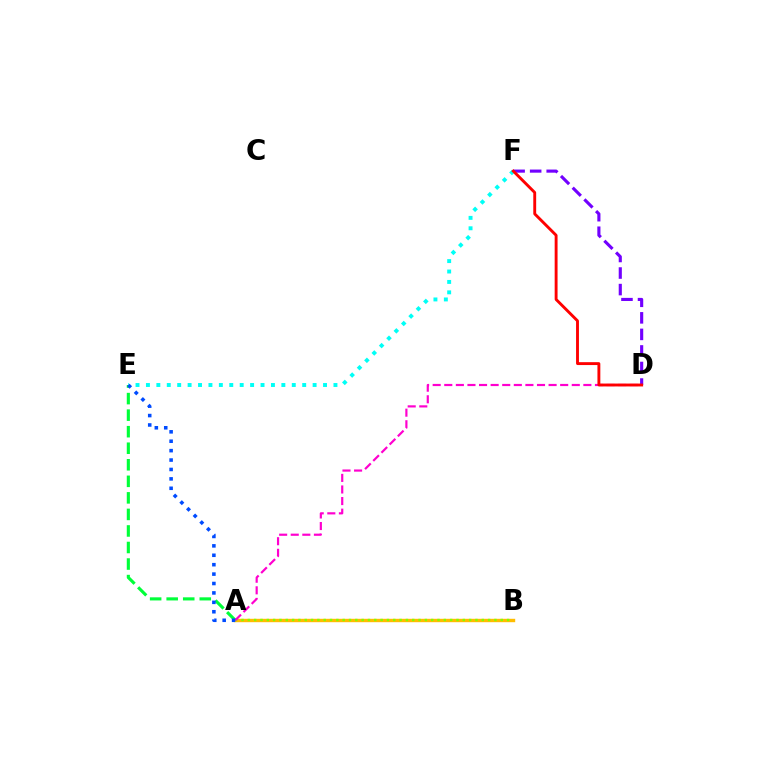{('A', 'B'): [{'color': '#ffbd00', 'line_style': 'solid', 'thickness': 2.45}, {'color': '#84ff00', 'line_style': 'dotted', 'thickness': 1.72}], ('D', 'F'): [{'color': '#7200ff', 'line_style': 'dashed', 'thickness': 2.25}, {'color': '#ff0000', 'line_style': 'solid', 'thickness': 2.08}], ('E', 'F'): [{'color': '#00fff6', 'line_style': 'dotted', 'thickness': 2.83}], ('A', 'E'): [{'color': '#00ff39', 'line_style': 'dashed', 'thickness': 2.25}, {'color': '#004bff', 'line_style': 'dotted', 'thickness': 2.56}], ('A', 'D'): [{'color': '#ff00cf', 'line_style': 'dashed', 'thickness': 1.57}]}